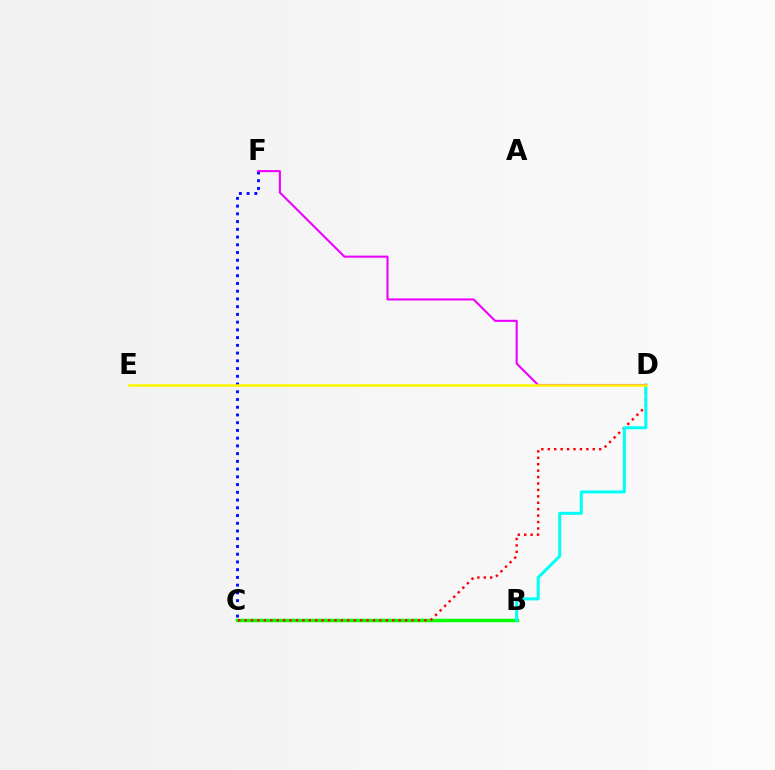{('B', 'C'): [{'color': '#08ff00', 'line_style': 'solid', 'thickness': 2.5}], ('C', 'F'): [{'color': '#0010ff', 'line_style': 'dotted', 'thickness': 2.1}], ('C', 'D'): [{'color': '#ff0000', 'line_style': 'dotted', 'thickness': 1.74}], ('B', 'D'): [{'color': '#00fff6', 'line_style': 'solid', 'thickness': 2.17}], ('D', 'F'): [{'color': '#ee00ff', 'line_style': 'solid', 'thickness': 1.5}], ('D', 'E'): [{'color': '#fcf500', 'line_style': 'solid', 'thickness': 1.84}]}